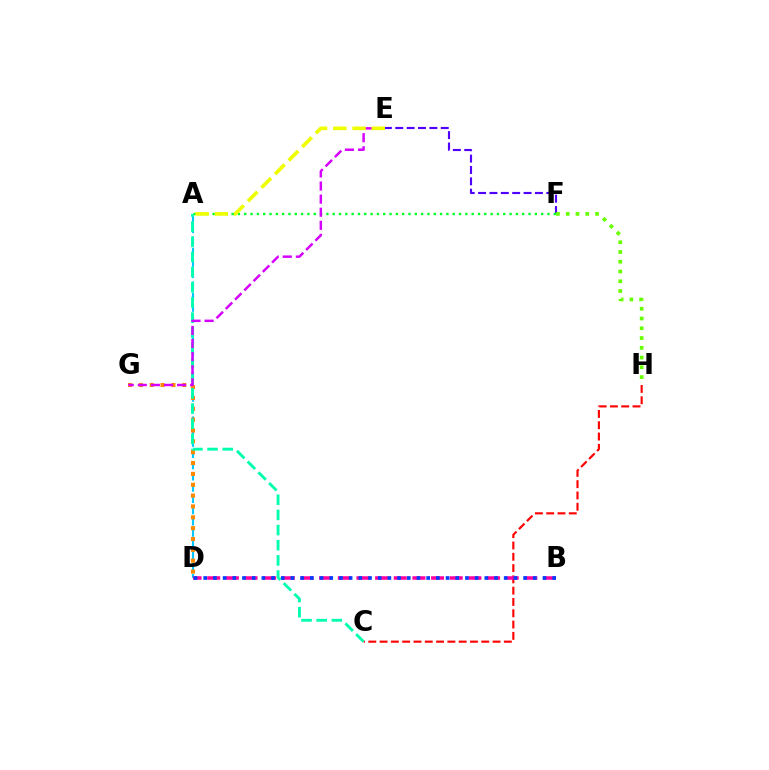{('C', 'H'): [{'color': '#ff0000', 'line_style': 'dashed', 'thickness': 1.53}], ('A', 'D'): [{'color': '#00c7ff', 'line_style': 'dashed', 'thickness': 1.53}], ('D', 'G'): [{'color': '#ff8800', 'line_style': 'dotted', 'thickness': 2.95}], ('E', 'F'): [{'color': '#4f00ff', 'line_style': 'dashed', 'thickness': 1.54}], ('A', 'C'): [{'color': '#00ffaf', 'line_style': 'dashed', 'thickness': 2.06}], ('A', 'F'): [{'color': '#00ff27', 'line_style': 'dotted', 'thickness': 1.72}], ('E', 'G'): [{'color': '#d600ff', 'line_style': 'dashed', 'thickness': 1.78}], ('B', 'D'): [{'color': '#ff00a0', 'line_style': 'dashed', 'thickness': 2.53}, {'color': '#003fff', 'line_style': 'dotted', 'thickness': 2.63}], ('A', 'E'): [{'color': '#eeff00', 'line_style': 'dashed', 'thickness': 2.61}], ('F', 'H'): [{'color': '#66ff00', 'line_style': 'dotted', 'thickness': 2.65}]}